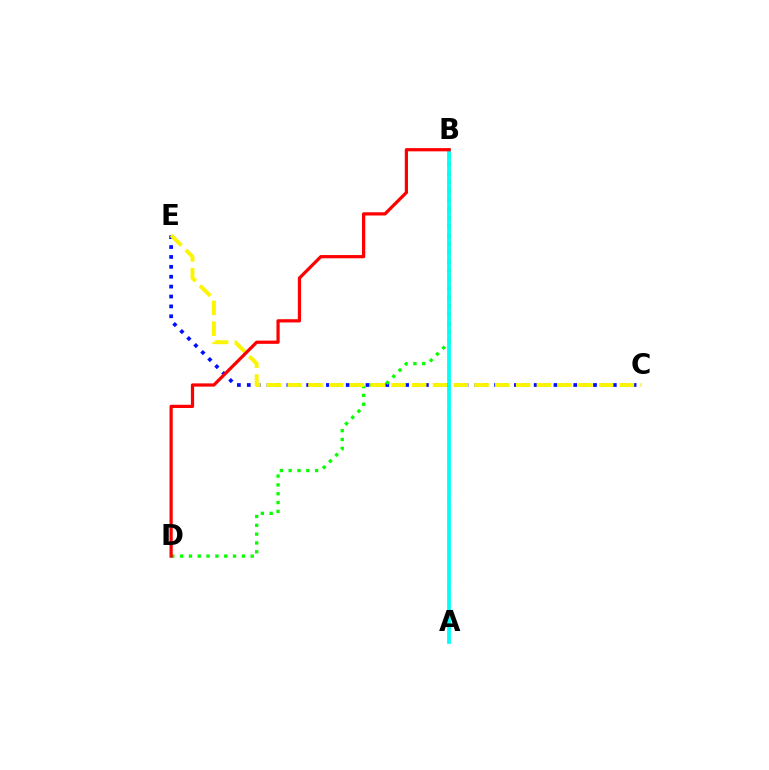{('A', 'B'): [{'color': '#ee00ff', 'line_style': 'dashed', 'thickness': 1.7}, {'color': '#00fff6', 'line_style': 'solid', 'thickness': 2.66}], ('C', 'E'): [{'color': '#0010ff', 'line_style': 'dotted', 'thickness': 2.69}, {'color': '#fcf500', 'line_style': 'dashed', 'thickness': 2.82}], ('B', 'D'): [{'color': '#08ff00', 'line_style': 'dotted', 'thickness': 2.4}, {'color': '#ff0000', 'line_style': 'solid', 'thickness': 2.32}]}